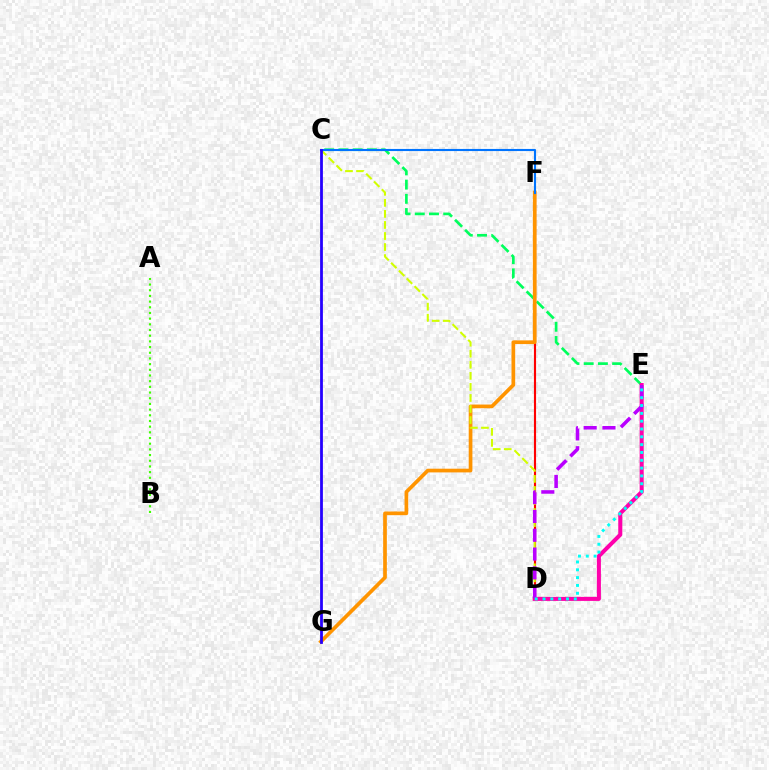{('C', 'E'): [{'color': '#00ff5c', 'line_style': 'dashed', 'thickness': 1.93}], ('A', 'B'): [{'color': '#3dff00', 'line_style': 'dotted', 'thickness': 1.54}], ('D', 'F'): [{'color': '#ff0000', 'line_style': 'solid', 'thickness': 1.54}], ('F', 'G'): [{'color': '#ff9400', 'line_style': 'solid', 'thickness': 2.66}], ('C', 'D'): [{'color': '#d1ff00', 'line_style': 'dashed', 'thickness': 1.5}], ('D', 'E'): [{'color': '#ff00ac', 'line_style': 'solid', 'thickness': 2.91}, {'color': '#b900ff', 'line_style': 'dashed', 'thickness': 2.55}, {'color': '#00fff6', 'line_style': 'dotted', 'thickness': 2.13}], ('C', 'F'): [{'color': '#0074ff', 'line_style': 'solid', 'thickness': 1.52}], ('C', 'G'): [{'color': '#2500ff', 'line_style': 'solid', 'thickness': 2.01}]}